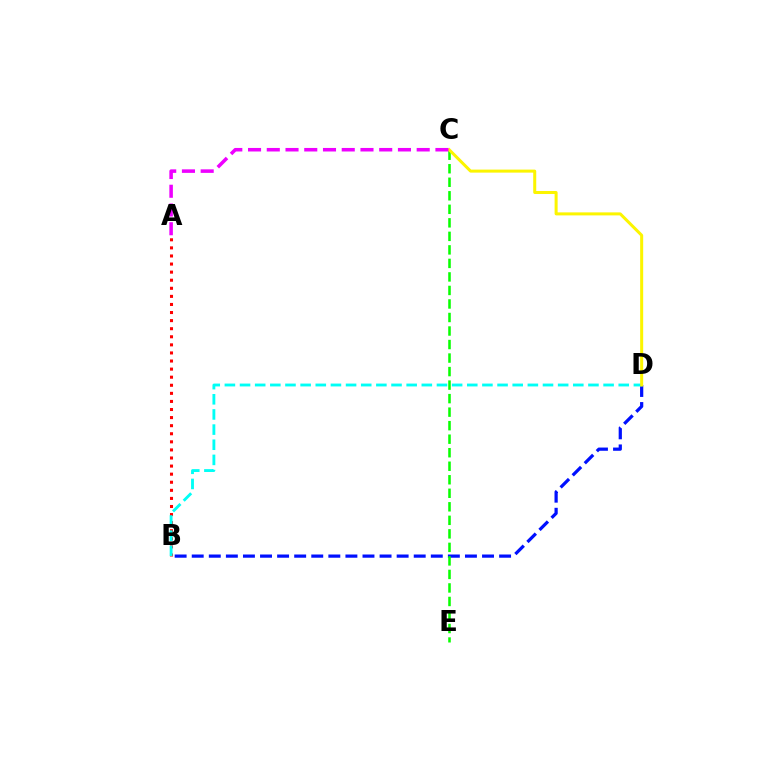{('B', 'D'): [{'color': '#0010ff', 'line_style': 'dashed', 'thickness': 2.32}, {'color': '#00fff6', 'line_style': 'dashed', 'thickness': 2.06}], ('A', 'B'): [{'color': '#ff0000', 'line_style': 'dotted', 'thickness': 2.2}], ('C', 'E'): [{'color': '#08ff00', 'line_style': 'dashed', 'thickness': 1.84}], ('C', 'D'): [{'color': '#fcf500', 'line_style': 'solid', 'thickness': 2.18}], ('A', 'C'): [{'color': '#ee00ff', 'line_style': 'dashed', 'thickness': 2.55}]}